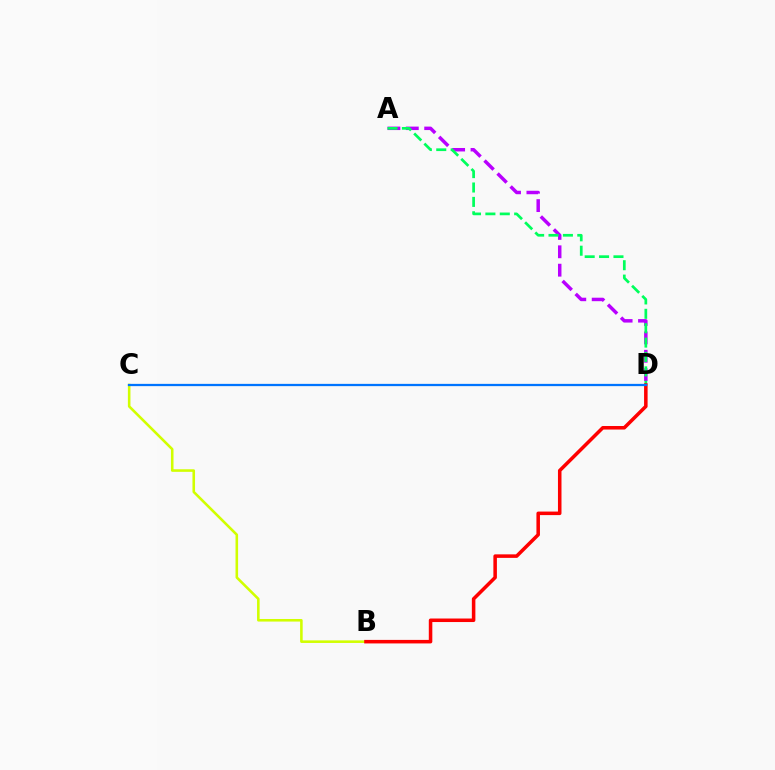{('B', 'C'): [{'color': '#d1ff00', 'line_style': 'solid', 'thickness': 1.86}], ('A', 'D'): [{'color': '#b900ff', 'line_style': 'dashed', 'thickness': 2.5}, {'color': '#00ff5c', 'line_style': 'dashed', 'thickness': 1.95}], ('B', 'D'): [{'color': '#ff0000', 'line_style': 'solid', 'thickness': 2.54}], ('C', 'D'): [{'color': '#0074ff', 'line_style': 'solid', 'thickness': 1.63}]}